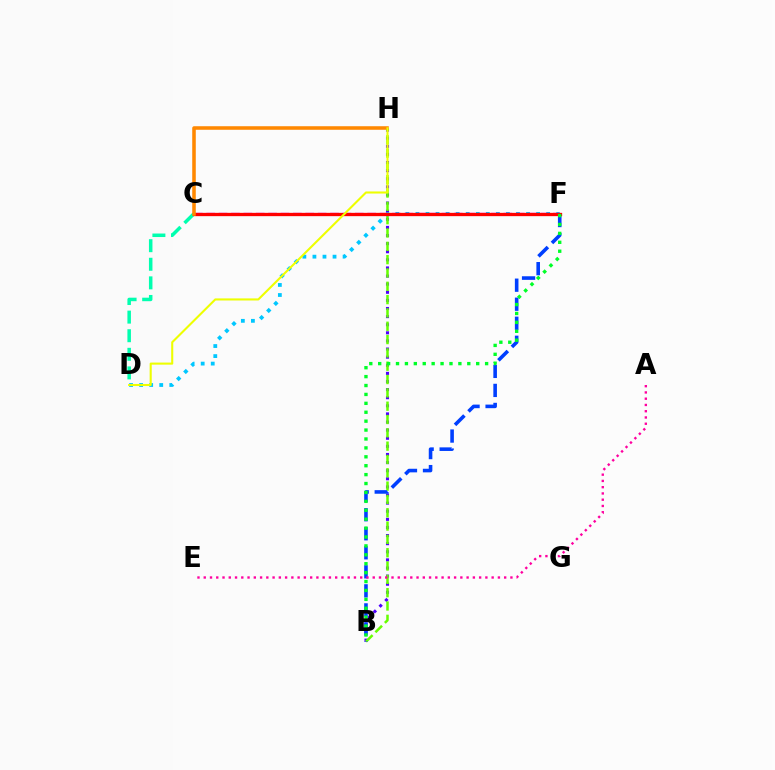{('B', 'H'): [{'color': '#4f00ff', 'line_style': 'dotted', 'thickness': 2.2}, {'color': '#66ff00', 'line_style': 'dashed', 'thickness': 1.81}], ('B', 'F'): [{'color': '#003fff', 'line_style': 'dashed', 'thickness': 2.59}, {'color': '#00ff27', 'line_style': 'dotted', 'thickness': 2.42}], ('C', 'D'): [{'color': '#00ffaf', 'line_style': 'dashed', 'thickness': 2.53}], ('D', 'F'): [{'color': '#00c7ff', 'line_style': 'dotted', 'thickness': 2.73}], ('A', 'E'): [{'color': '#ff00a0', 'line_style': 'dotted', 'thickness': 1.7}], ('C', 'F'): [{'color': '#d600ff', 'line_style': 'dashed', 'thickness': 1.68}, {'color': '#ff0000', 'line_style': 'solid', 'thickness': 2.37}], ('C', 'H'): [{'color': '#ff8800', 'line_style': 'solid', 'thickness': 2.55}], ('D', 'H'): [{'color': '#eeff00', 'line_style': 'solid', 'thickness': 1.5}]}